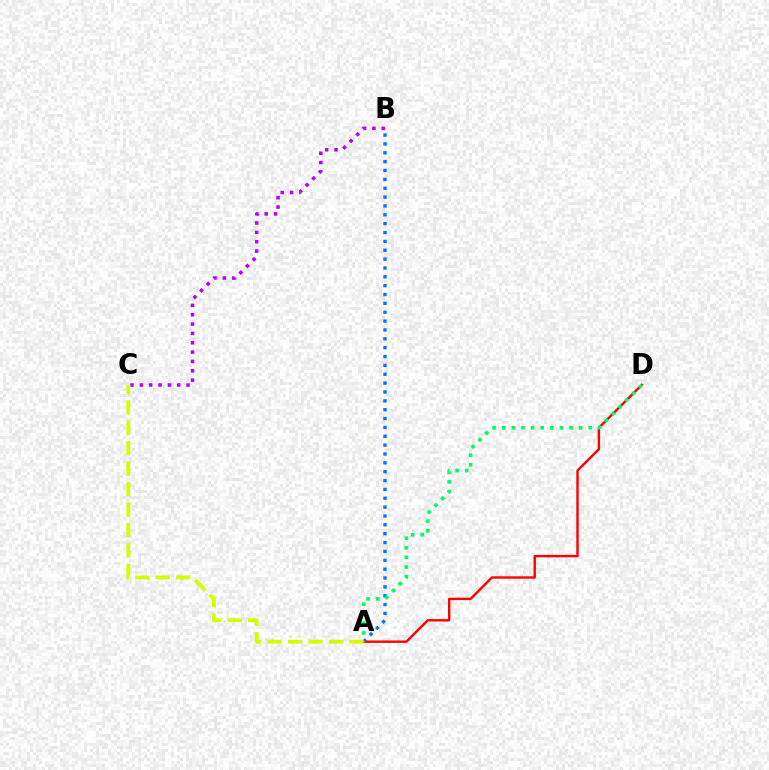{('A', 'B'): [{'color': '#0074ff', 'line_style': 'dotted', 'thickness': 2.41}], ('A', 'D'): [{'color': '#ff0000', 'line_style': 'solid', 'thickness': 1.72}, {'color': '#00ff5c', 'line_style': 'dotted', 'thickness': 2.61}], ('B', 'C'): [{'color': '#b900ff', 'line_style': 'dotted', 'thickness': 2.54}], ('A', 'C'): [{'color': '#d1ff00', 'line_style': 'dashed', 'thickness': 2.78}]}